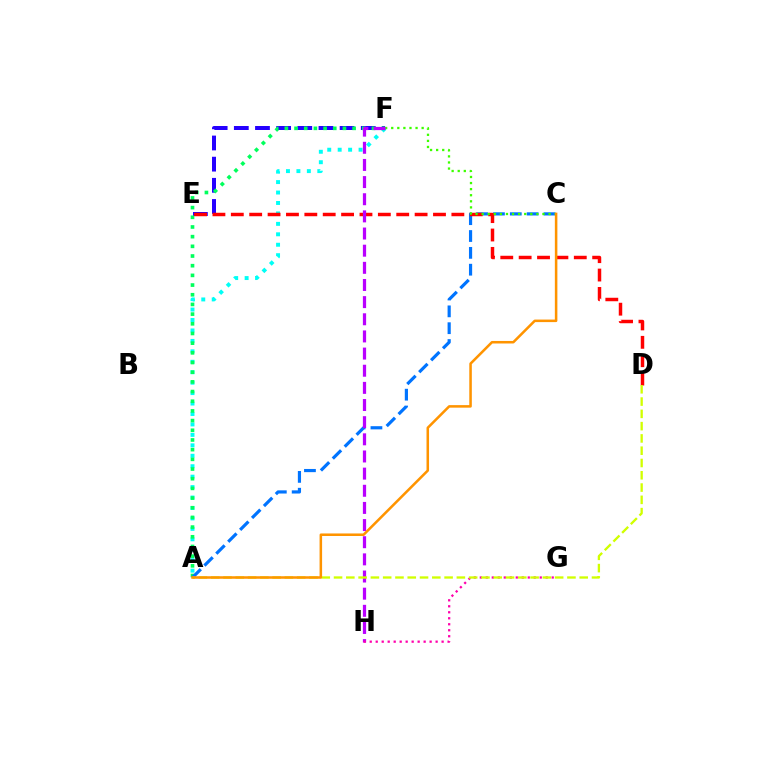{('A', 'F'): [{'color': '#00fff6', 'line_style': 'dotted', 'thickness': 2.84}, {'color': '#00ff5c', 'line_style': 'dotted', 'thickness': 2.63}], ('E', 'F'): [{'color': '#2500ff', 'line_style': 'dashed', 'thickness': 2.87}], ('A', 'C'): [{'color': '#0074ff', 'line_style': 'dashed', 'thickness': 2.29}, {'color': '#ff9400', 'line_style': 'solid', 'thickness': 1.82}], ('D', 'E'): [{'color': '#ff0000', 'line_style': 'dashed', 'thickness': 2.5}], ('C', 'F'): [{'color': '#3dff00', 'line_style': 'dotted', 'thickness': 1.65}], ('F', 'H'): [{'color': '#b900ff', 'line_style': 'dashed', 'thickness': 2.33}], ('G', 'H'): [{'color': '#ff00ac', 'line_style': 'dotted', 'thickness': 1.63}], ('A', 'D'): [{'color': '#d1ff00', 'line_style': 'dashed', 'thickness': 1.67}]}